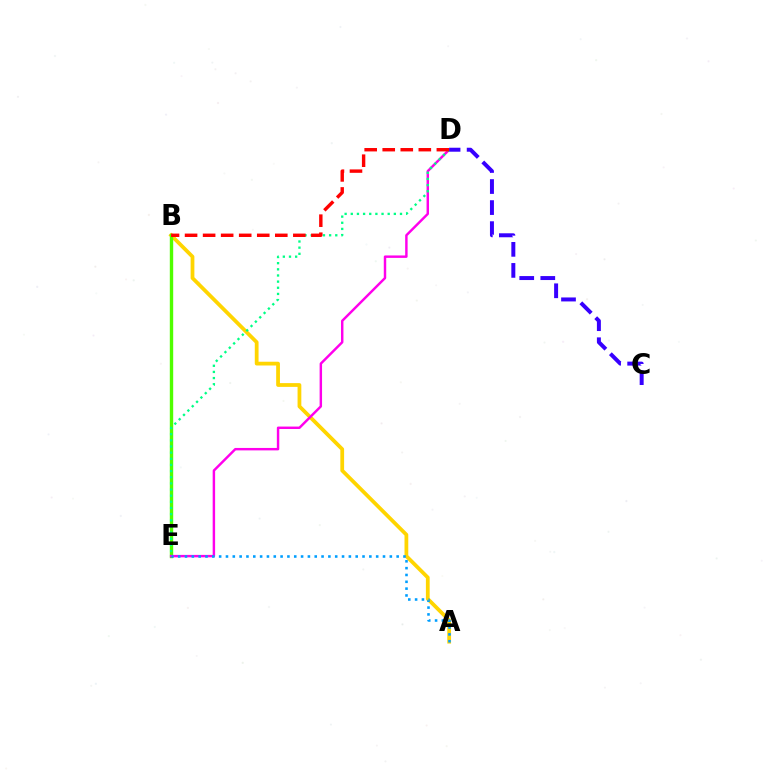{('A', 'B'): [{'color': '#ffd500', 'line_style': 'solid', 'thickness': 2.71}], ('B', 'E'): [{'color': '#4fff00', 'line_style': 'solid', 'thickness': 2.44}], ('D', 'E'): [{'color': '#ff00ed', 'line_style': 'solid', 'thickness': 1.76}, {'color': '#00ff86', 'line_style': 'dotted', 'thickness': 1.67}], ('B', 'D'): [{'color': '#ff0000', 'line_style': 'dashed', 'thickness': 2.45}], ('A', 'E'): [{'color': '#009eff', 'line_style': 'dotted', 'thickness': 1.86}], ('C', 'D'): [{'color': '#3700ff', 'line_style': 'dashed', 'thickness': 2.86}]}